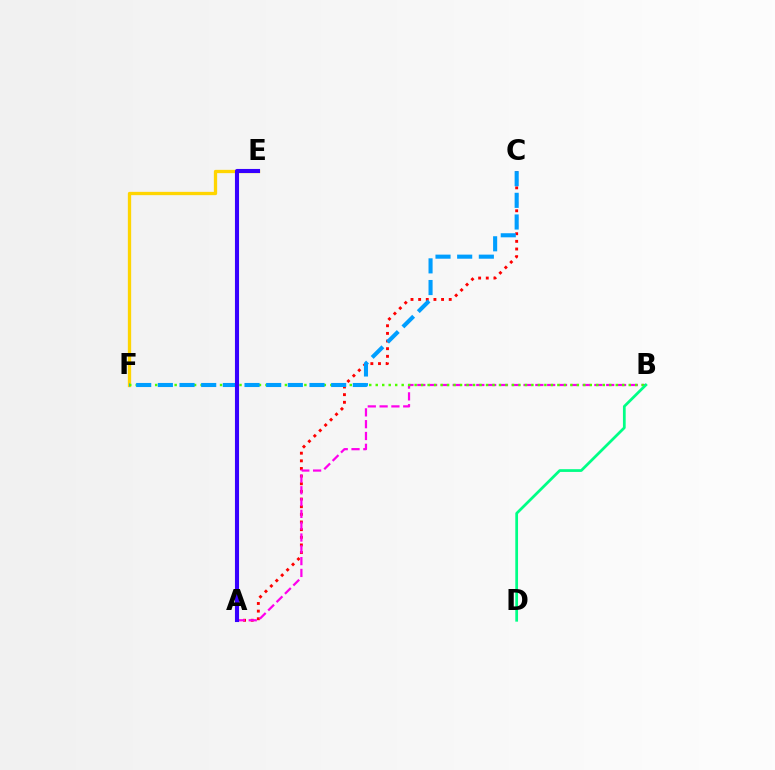{('A', 'C'): [{'color': '#ff0000', 'line_style': 'dotted', 'thickness': 2.08}], ('E', 'F'): [{'color': '#ffd500', 'line_style': 'solid', 'thickness': 2.37}], ('A', 'B'): [{'color': '#ff00ed', 'line_style': 'dashed', 'thickness': 1.6}], ('B', 'F'): [{'color': '#4fff00', 'line_style': 'dotted', 'thickness': 1.76}], ('B', 'D'): [{'color': '#00ff86', 'line_style': 'solid', 'thickness': 1.97}], ('C', 'F'): [{'color': '#009eff', 'line_style': 'dashed', 'thickness': 2.94}], ('A', 'E'): [{'color': '#3700ff', 'line_style': 'solid', 'thickness': 2.95}]}